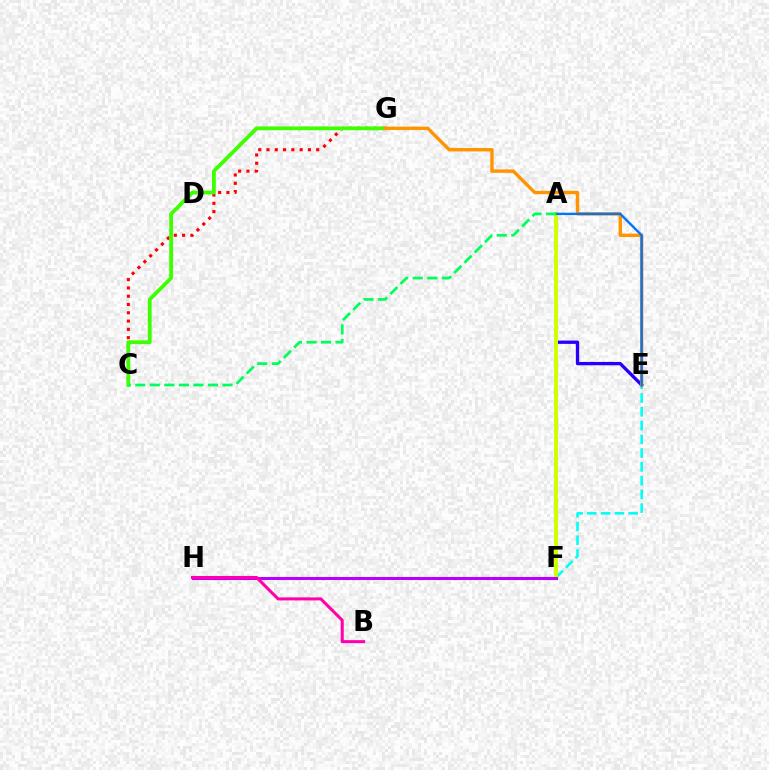{('E', 'F'): [{'color': '#00fff6', 'line_style': 'dashed', 'thickness': 1.87}], ('C', 'G'): [{'color': '#ff0000', 'line_style': 'dotted', 'thickness': 2.25}, {'color': '#3dff00', 'line_style': 'solid', 'thickness': 2.73}], ('A', 'E'): [{'color': '#2500ff', 'line_style': 'solid', 'thickness': 2.39}, {'color': '#0074ff', 'line_style': 'solid', 'thickness': 1.7}], ('E', 'G'): [{'color': '#ff9400', 'line_style': 'solid', 'thickness': 2.44}], ('A', 'F'): [{'color': '#d1ff00', 'line_style': 'solid', 'thickness': 2.88}], ('F', 'H'): [{'color': '#b900ff', 'line_style': 'solid', 'thickness': 2.2}], ('B', 'H'): [{'color': '#ff00ac', 'line_style': 'solid', 'thickness': 2.19}], ('A', 'C'): [{'color': '#00ff5c', 'line_style': 'dashed', 'thickness': 1.97}]}